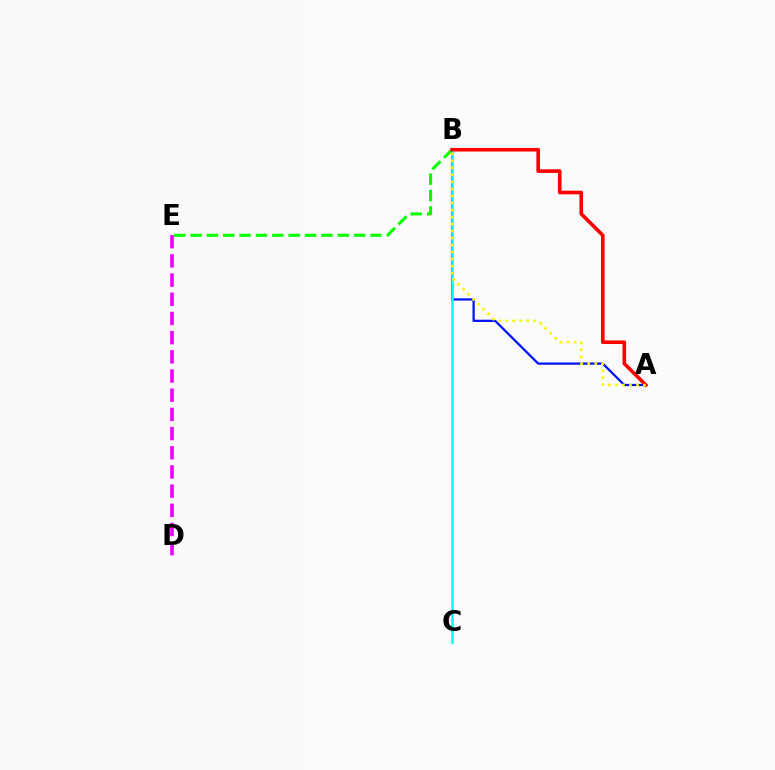{('D', 'E'): [{'color': '#ee00ff', 'line_style': 'dashed', 'thickness': 2.61}], ('A', 'B'): [{'color': '#0010ff', 'line_style': 'solid', 'thickness': 1.61}, {'color': '#ff0000', 'line_style': 'solid', 'thickness': 2.6}, {'color': '#fcf500', 'line_style': 'dotted', 'thickness': 1.91}], ('B', 'E'): [{'color': '#08ff00', 'line_style': 'dashed', 'thickness': 2.22}], ('B', 'C'): [{'color': '#00fff6', 'line_style': 'solid', 'thickness': 1.85}]}